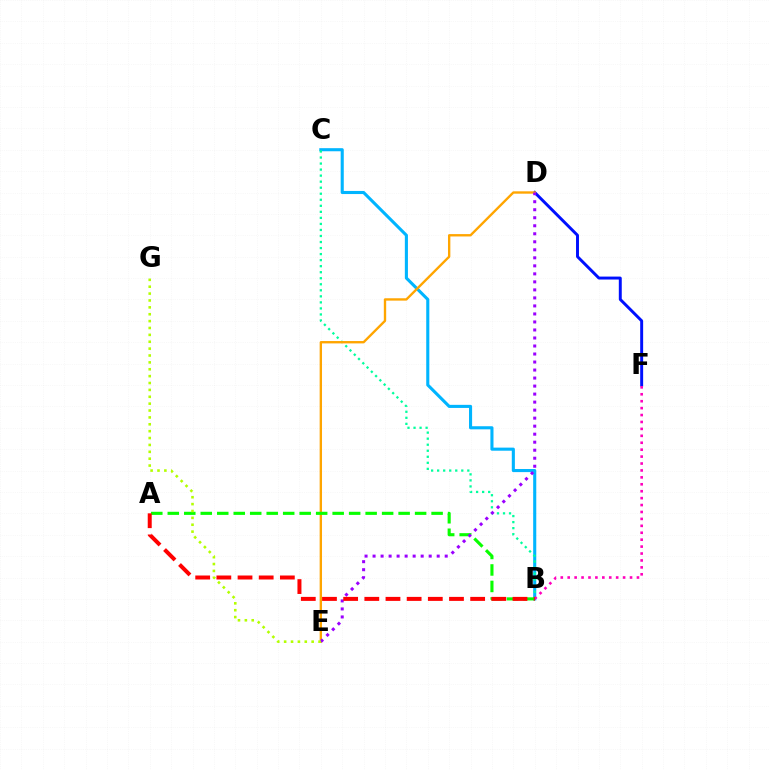{('D', 'F'): [{'color': '#0010ff', 'line_style': 'solid', 'thickness': 2.12}], ('B', 'C'): [{'color': '#00b5ff', 'line_style': 'solid', 'thickness': 2.23}, {'color': '#00ff9d', 'line_style': 'dotted', 'thickness': 1.64}], ('B', 'F'): [{'color': '#ff00bd', 'line_style': 'dotted', 'thickness': 1.88}], ('D', 'E'): [{'color': '#ffa500', 'line_style': 'solid', 'thickness': 1.7}, {'color': '#9b00ff', 'line_style': 'dotted', 'thickness': 2.18}], ('A', 'B'): [{'color': '#08ff00', 'line_style': 'dashed', 'thickness': 2.24}, {'color': '#ff0000', 'line_style': 'dashed', 'thickness': 2.88}], ('E', 'G'): [{'color': '#b3ff00', 'line_style': 'dotted', 'thickness': 1.87}]}